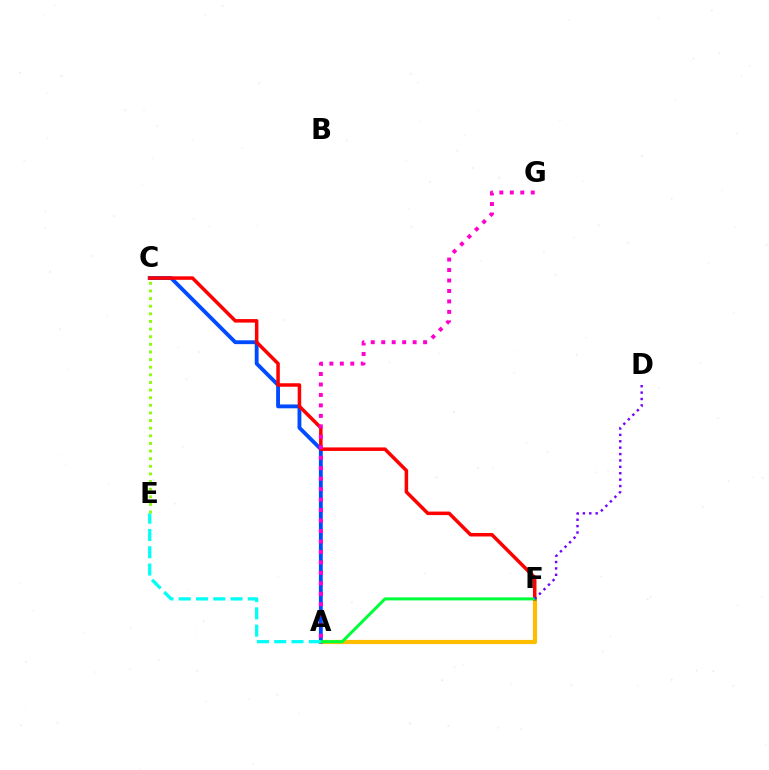{('A', 'F'): [{'color': '#ffbd00', 'line_style': 'solid', 'thickness': 2.99}, {'color': '#00ff39', 'line_style': 'solid', 'thickness': 2.17}], ('A', 'C'): [{'color': '#004bff', 'line_style': 'solid', 'thickness': 2.77}], ('C', 'F'): [{'color': '#ff0000', 'line_style': 'solid', 'thickness': 2.53}], ('A', 'E'): [{'color': '#00fff6', 'line_style': 'dashed', 'thickness': 2.35}], ('A', 'G'): [{'color': '#ff00cf', 'line_style': 'dotted', 'thickness': 2.84}], ('D', 'F'): [{'color': '#7200ff', 'line_style': 'dotted', 'thickness': 1.74}], ('C', 'E'): [{'color': '#84ff00', 'line_style': 'dotted', 'thickness': 2.07}]}